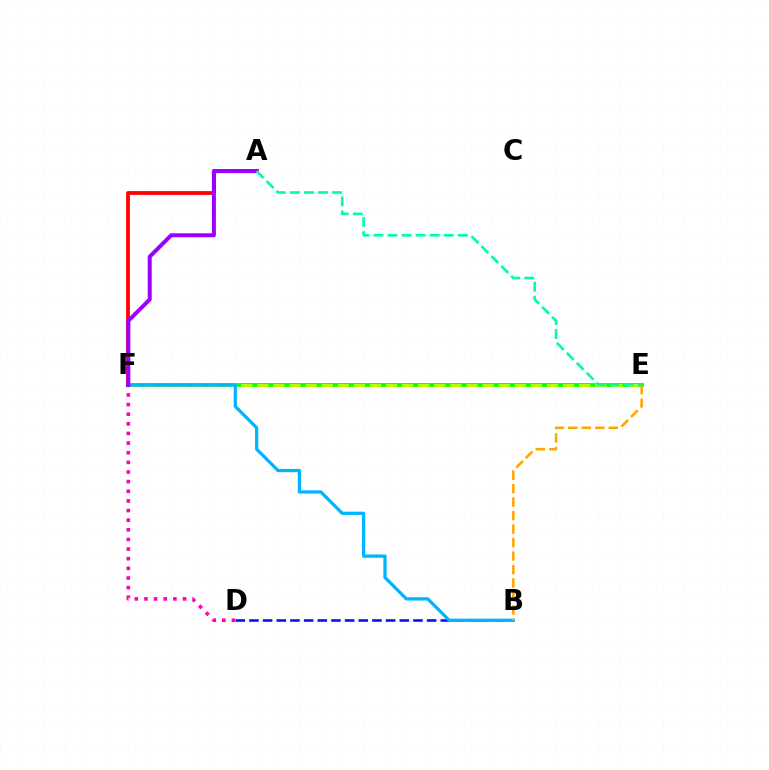{('E', 'F'): [{'color': '#08ff00', 'line_style': 'solid', 'thickness': 2.72}, {'color': '#b3ff00', 'line_style': 'dashed', 'thickness': 2.19}], ('B', 'D'): [{'color': '#0010ff', 'line_style': 'dashed', 'thickness': 1.86}], ('A', 'F'): [{'color': '#ff0000', 'line_style': 'solid', 'thickness': 2.72}, {'color': '#9b00ff', 'line_style': 'solid', 'thickness': 2.87}], ('B', 'F'): [{'color': '#00b5ff', 'line_style': 'solid', 'thickness': 2.35}], ('D', 'F'): [{'color': '#ff00bd', 'line_style': 'dotted', 'thickness': 2.62}], ('A', 'E'): [{'color': '#00ff9d', 'line_style': 'dashed', 'thickness': 1.91}], ('B', 'E'): [{'color': '#ffa500', 'line_style': 'dashed', 'thickness': 1.83}]}